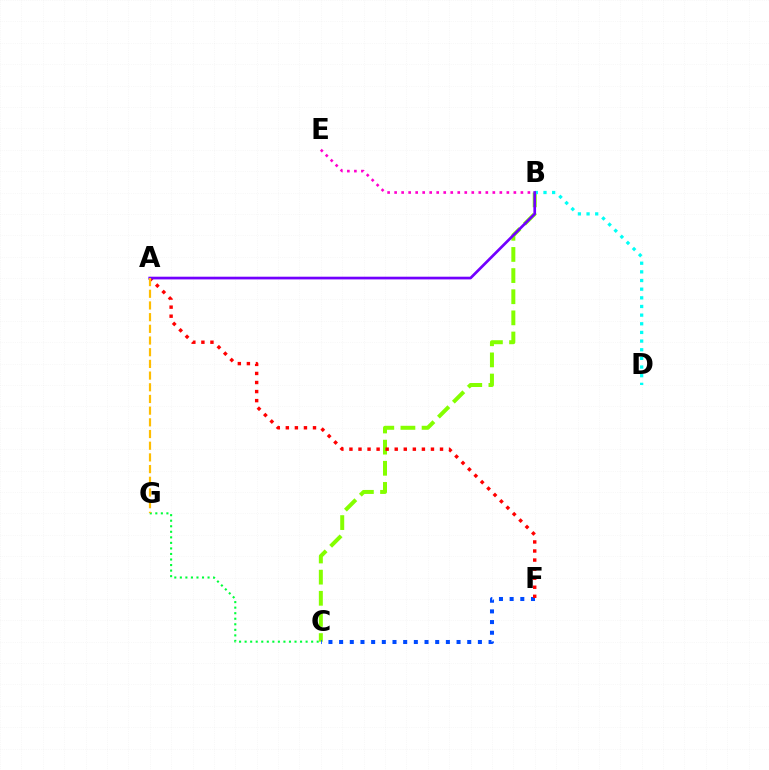{('B', 'C'): [{'color': '#84ff00', 'line_style': 'dashed', 'thickness': 2.87}], ('C', 'F'): [{'color': '#004bff', 'line_style': 'dotted', 'thickness': 2.9}], ('C', 'G'): [{'color': '#00ff39', 'line_style': 'dotted', 'thickness': 1.51}], ('A', 'F'): [{'color': '#ff0000', 'line_style': 'dotted', 'thickness': 2.46}], ('B', 'D'): [{'color': '#00fff6', 'line_style': 'dotted', 'thickness': 2.35}], ('A', 'B'): [{'color': '#7200ff', 'line_style': 'solid', 'thickness': 1.95}], ('A', 'G'): [{'color': '#ffbd00', 'line_style': 'dashed', 'thickness': 1.59}], ('B', 'E'): [{'color': '#ff00cf', 'line_style': 'dotted', 'thickness': 1.91}]}